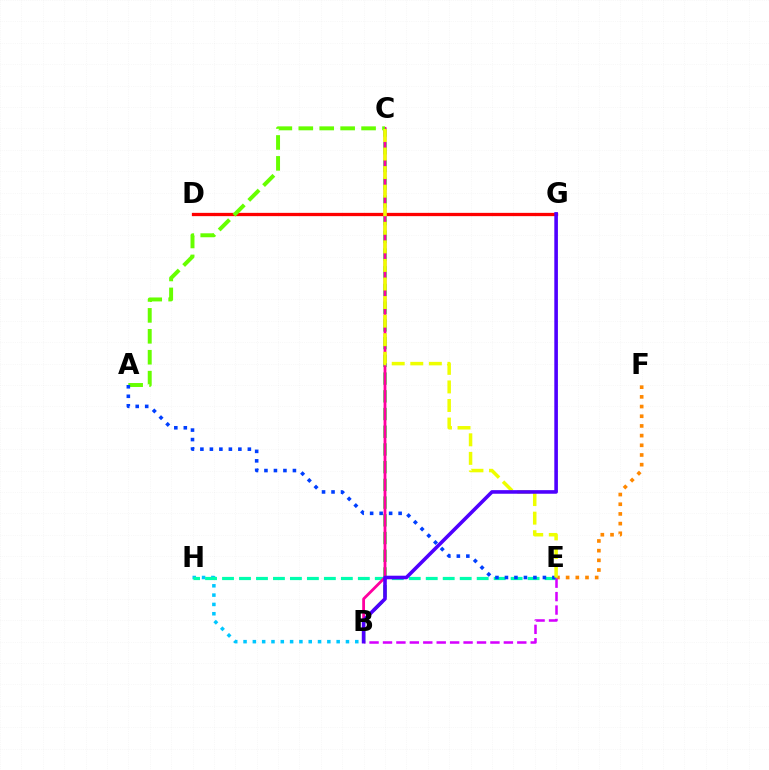{('E', 'F'): [{'color': '#ff8800', 'line_style': 'dotted', 'thickness': 2.63}], ('B', 'C'): [{'color': '#00ff27', 'line_style': 'dashed', 'thickness': 2.41}, {'color': '#ff00a0', 'line_style': 'solid', 'thickness': 2.02}], ('B', 'H'): [{'color': '#00c7ff', 'line_style': 'dotted', 'thickness': 2.53}], ('E', 'H'): [{'color': '#00ffaf', 'line_style': 'dashed', 'thickness': 2.31}], ('D', 'G'): [{'color': '#ff0000', 'line_style': 'solid', 'thickness': 2.36}], ('A', 'C'): [{'color': '#66ff00', 'line_style': 'dashed', 'thickness': 2.84}], ('A', 'E'): [{'color': '#003fff', 'line_style': 'dotted', 'thickness': 2.58}], ('C', 'E'): [{'color': '#eeff00', 'line_style': 'dashed', 'thickness': 2.52}], ('B', 'E'): [{'color': '#d600ff', 'line_style': 'dashed', 'thickness': 1.82}], ('B', 'G'): [{'color': '#4f00ff', 'line_style': 'solid', 'thickness': 2.59}]}